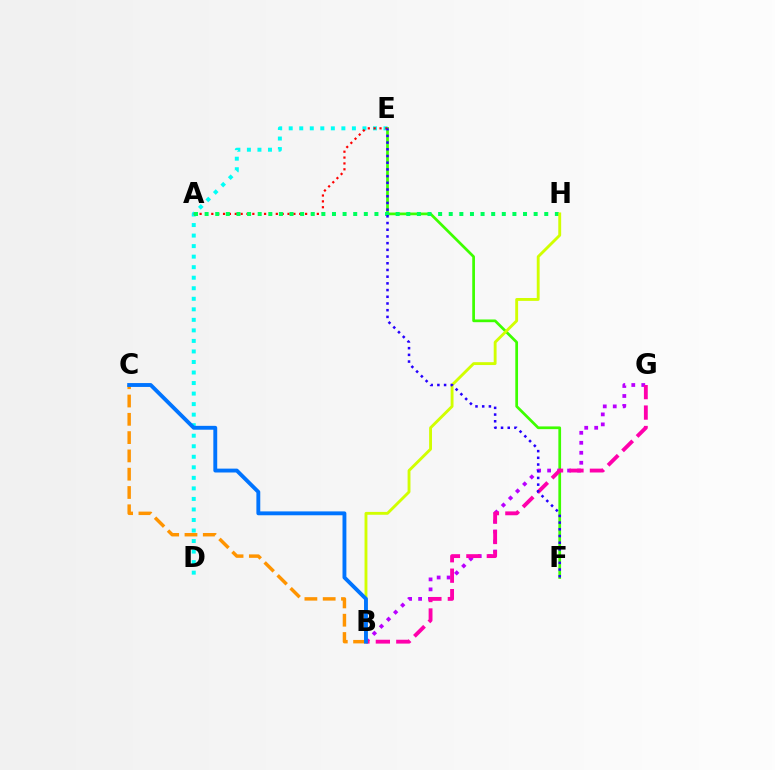{('E', 'F'): [{'color': '#3dff00', 'line_style': 'solid', 'thickness': 1.96}, {'color': '#2500ff', 'line_style': 'dotted', 'thickness': 1.82}], ('D', 'E'): [{'color': '#00fff6', 'line_style': 'dotted', 'thickness': 2.86}], ('A', 'E'): [{'color': '#ff0000', 'line_style': 'dotted', 'thickness': 1.59}], ('B', 'G'): [{'color': '#b900ff', 'line_style': 'dotted', 'thickness': 2.71}, {'color': '#ff00ac', 'line_style': 'dashed', 'thickness': 2.78}], ('A', 'H'): [{'color': '#00ff5c', 'line_style': 'dotted', 'thickness': 2.88}], ('B', 'C'): [{'color': '#ff9400', 'line_style': 'dashed', 'thickness': 2.49}, {'color': '#0074ff', 'line_style': 'solid', 'thickness': 2.79}], ('B', 'H'): [{'color': '#d1ff00', 'line_style': 'solid', 'thickness': 2.06}]}